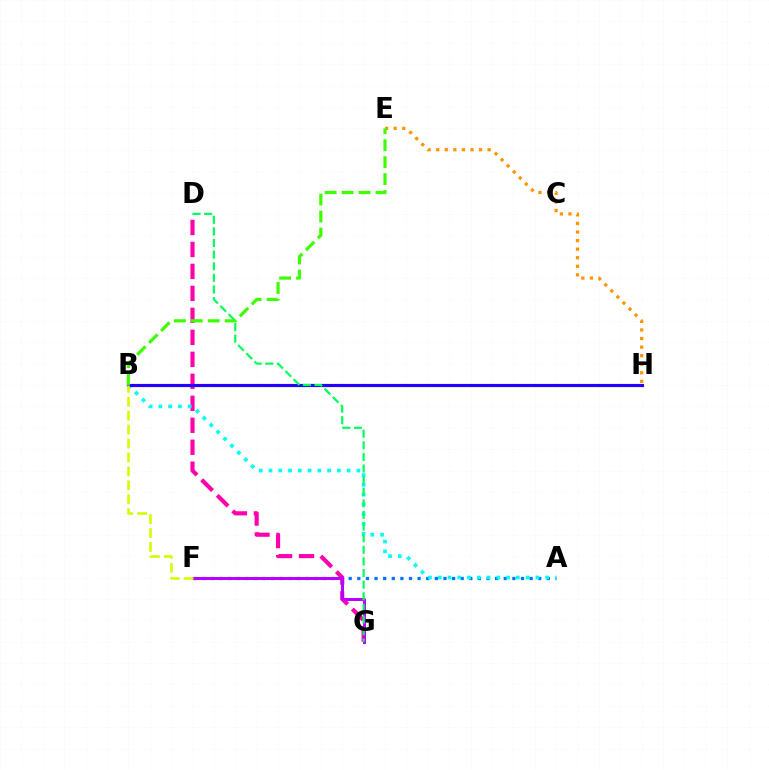{('B', 'H'): [{'color': '#ff0000', 'line_style': 'dashed', 'thickness': 2.18}, {'color': '#2500ff', 'line_style': 'solid', 'thickness': 2.27}], ('D', 'G'): [{'color': '#ff00ac', 'line_style': 'dashed', 'thickness': 2.99}, {'color': '#00ff5c', 'line_style': 'dashed', 'thickness': 1.58}], ('A', 'F'): [{'color': '#0074ff', 'line_style': 'dotted', 'thickness': 2.34}], ('E', 'H'): [{'color': '#ff9400', 'line_style': 'dotted', 'thickness': 2.33}], ('A', 'B'): [{'color': '#00fff6', 'line_style': 'dotted', 'thickness': 2.65}], ('F', 'G'): [{'color': '#b900ff', 'line_style': 'solid', 'thickness': 2.17}], ('B', 'E'): [{'color': '#3dff00', 'line_style': 'dashed', 'thickness': 2.3}], ('B', 'F'): [{'color': '#d1ff00', 'line_style': 'dashed', 'thickness': 1.89}]}